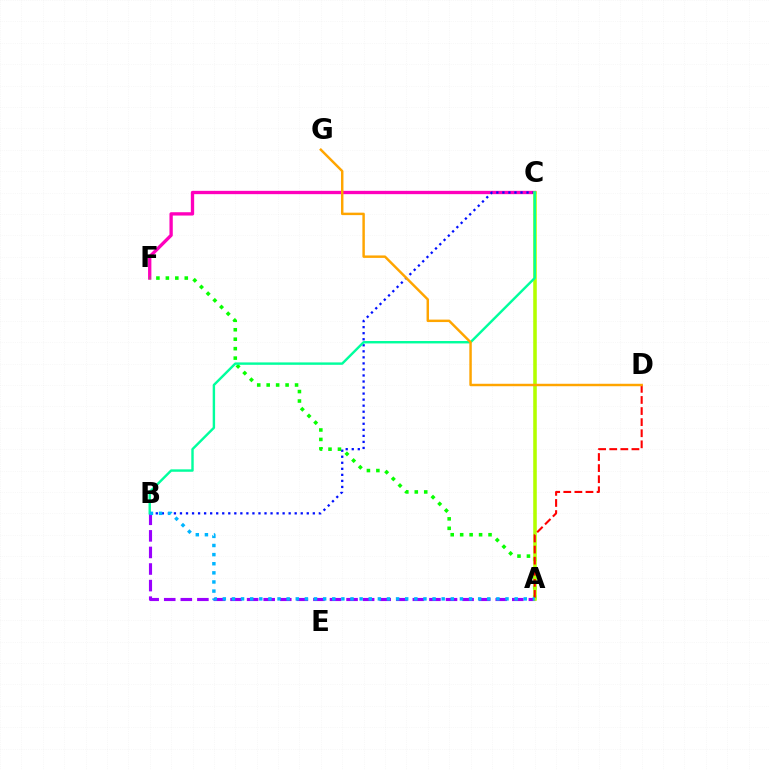{('C', 'F'): [{'color': '#ff00bd', 'line_style': 'solid', 'thickness': 2.39}], ('B', 'C'): [{'color': '#0010ff', 'line_style': 'dotted', 'thickness': 1.64}, {'color': '#00ff9d', 'line_style': 'solid', 'thickness': 1.74}], ('A', 'B'): [{'color': '#9b00ff', 'line_style': 'dashed', 'thickness': 2.25}, {'color': '#00b5ff', 'line_style': 'dotted', 'thickness': 2.48}], ('A', 'F'): [{'color': '#08ff00', 'line_style': 'dotted', 'thickness': 2.57}], ('A', 'C'): [{'color': '#b3ff00', 'line_style': 'solid', 'thickness': 2.57}], ('A', 'D'): [{'color': '#ff0000', 'line_style': 'dashed', 'thickness': 1.51}], ('D', 'G'): [{'color': '#ffa500', 'line_style': 'solid', 'thickness': 1.77}]}